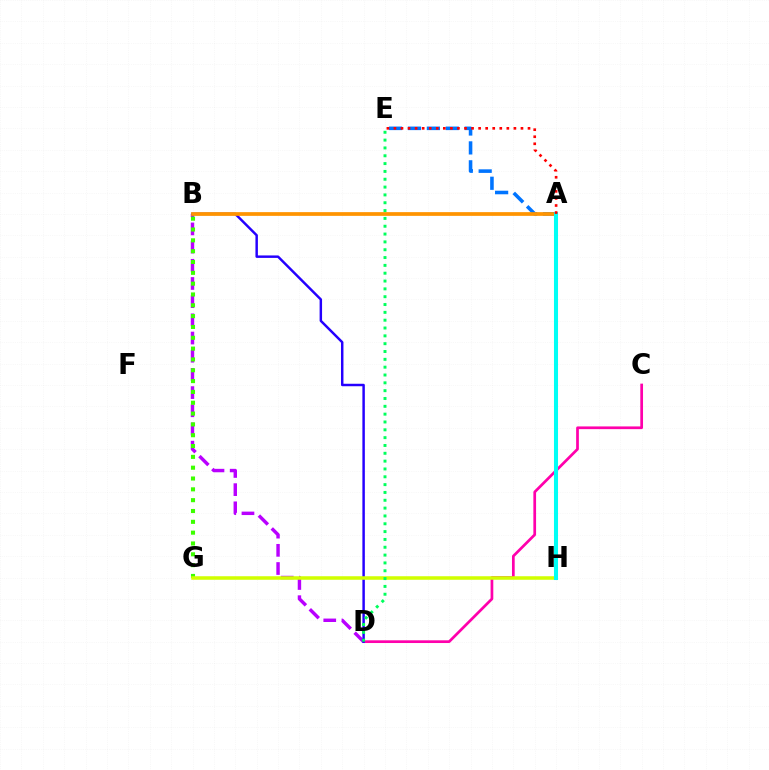{('C', 'D'): [{'color': '#ff00ac', 'line_style': 'solid', 'thickness': 1.95}], ('B', 'D'): [{'color': '#b900ff', 'line_style': 'dashed', 'thickness': 2.47}, {'color': '#2500ff', 'line_style': 'solid', 'thickness': 1.77}], ('B', 'G'): [{'color': '#3dff00', 'line_style': 'dotted', 'thickness': 2.94}], ('A', 'E'): [{'color': '#0074ff', 'line_style': 'dashed', 'thickness': 2.57}, {'color': '#ff0000', 'line_style': 'dotted', 'thickness': 1.92}], ('G', 'H'): [{'color': '#d1ff00', 'line_style': 'solid', 'thickness': 2.55}], ('A', 'B'): [{'color': '#ff9400', 'line_style': 'solid', 'thickness': 2.69}], ('A', 'H'): [{'color': '#00fff6', 'line_style': 'solid', 'thickness': 2.92}], ('D', 'E'): [{'color': '#00ff5c', 'line_style': 'dotted', 'thickness': 2.13}]}